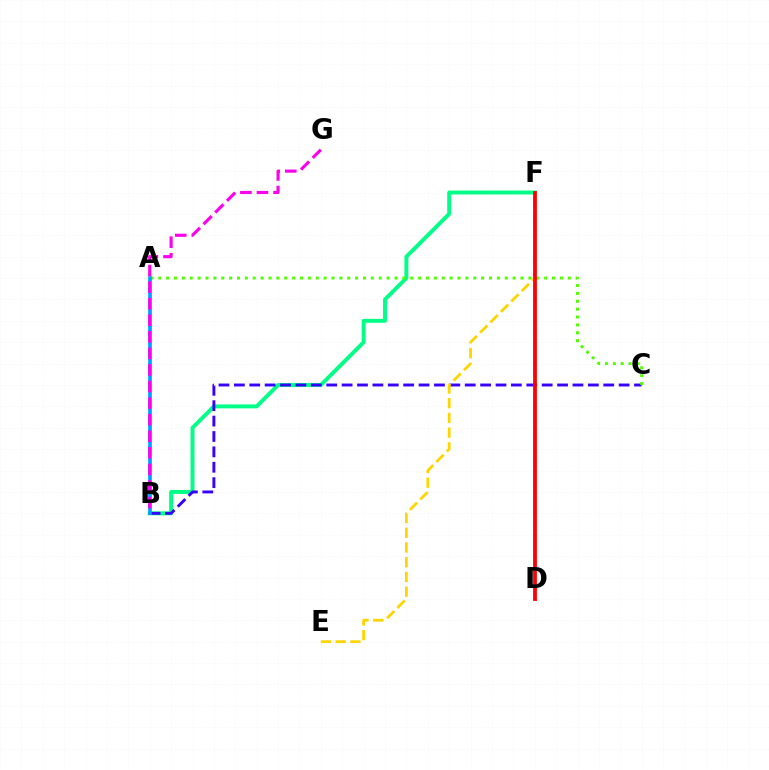{('B', 'F'): [{'color': '#00ff86', 'line_style': 'solid', 'thickness': 2.83}], ('B', 'C'): [{'color': '#3700ff', 'line_style': 'dashed', 'thickness': 2.09}], ('A', 'C'): [{'color': '#4fff00', 'line_style': 'dotted', 'thickness': 2.14}], ('A', 'B'): [{'color': '#009eff', 'line_style': 'solid', 'thickness': 2.62}], ('E', 'F'): [{'color': '#ffd500', 'line_style': 'dashed', 'thickness': 2.0}], ('D', 'F'): [{'color': '#ff0000', 'line_style': 'solid', 'thickness': 2.72}], ('B', 'G'): [{'color': '#ff00ed', 'line_style': 'dashed', 'thickness': 2.25}]}